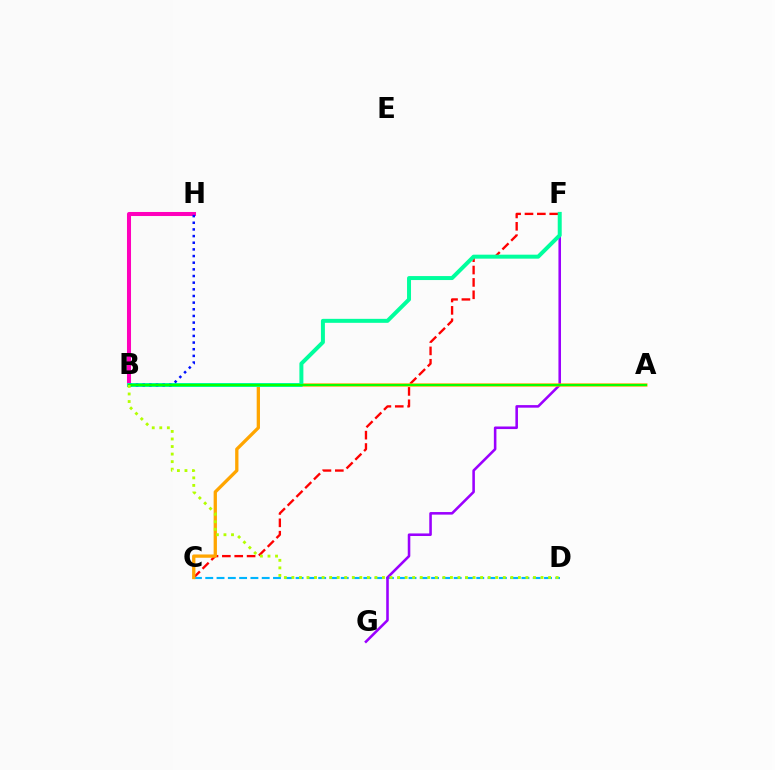{('C', 'F'): [{'color': '#ff0000', 'line_style': 'dashed', 'thickness': 1.68}], ('C', 'D'): [{'color': '#00b5ff', 'line_style': 'dashed', 'thickness': 1.53}], ('F', 'G'): [{'color': '#9b00ff', 'line_style': 'solid', 'thickness': 1.85}], ('A', 'C'): [{'color': '#ffa500', 'line_style': 'solid', 'thickness': 2.37}], ('B', 'H'): [{'color': '#ff00bd', 'line_style': 'solid', 'thickness': 2.91}, {'color': '#0010ff', 'line_style': 'dotted', 'thickness': 1.81}], ('B', 'F'): [{'color': '#00ff9d', 'line_style': 'solid', 'thickness': 2.87}], ('A', 'B'): [{'color': '#08ff00', 'line_style': 'solid', 'thickness': 1.53}], ('B', 'D'): [{'color': '#b3ff00', 'line_style': 'dotted', 'thickness': 2.05}]}